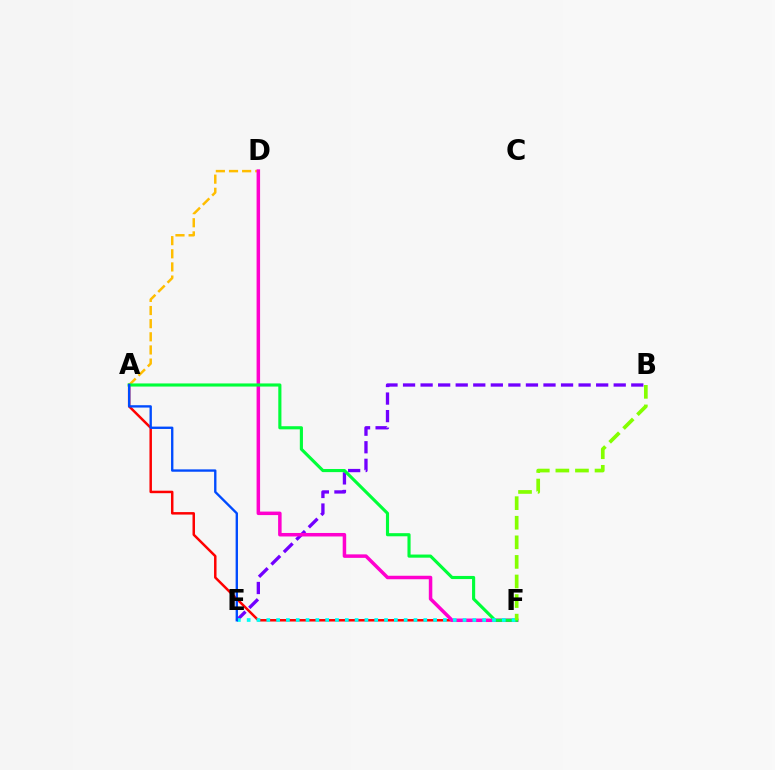{('A', 'F'): [{'color': '#ff0000', 'line_style': 'solid', 'thickness': 1.79}, {'color': '#00ff39', 'line_style': 'solid', 'thickness': 2.25}], ('A', 'D'): [{'color': '#ffbd00', 'line_style': 'dashed', 'thickness': 1.79}], ('B', 'E'): [{'color': '#7200ff', 'line_style': 'dashed', 'thickness': 2.38}], ('D', 'F'): [{'color': '#ff00cf', 'line_style': 'solid', 'thickness': 2.52}], ('E', 'F'): [{'color': '#00fff6', 'line_style': 'dotted', 'thickness': 2.67}], ('A', 'E'): [{'color': '#004bff', 'line_style': 'solid', 'thickness': 1.7}], ('B', 'F'): [{'color': '#84ff00', 'line_style': 'dashed', 'thickness': 2.66}]}